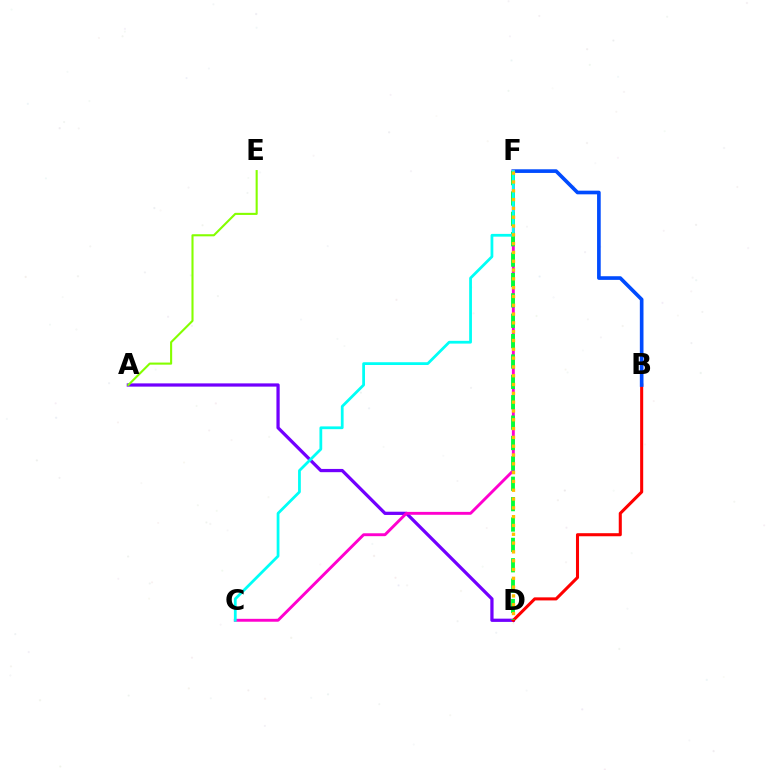{('A', 'D'): [{'color': '#7200ff', 'line_style': 'solid', 'thickness': 2.34}], ('A', 'E'): [{'color': '#84ff00', 'line_style': 'solid', 'thickness': 1.52}], ('B', 'D'): [{'color': '#ff0000', 'line_style': 'solid', 'thickness': 2.2}], ('B', 'F'): [{'color': '#004bff', 'line_style': 'solid', 'thickness': 2.63}], ('C', 'F'): [{'color': '#ff00cf', 'line_style': 'solid', 'thickness': 2.09}, {'color': '#00fff6', 'line_style': 'solid', 'thickness': 1.99}], ('D', 'F'): [{'color': '#00ff39', 'line_style': 'dashed', 'thickness': 2.77}, {'color': '#ffbd00', 'line_style': 'dotted', 'thickness': 2.39}]}